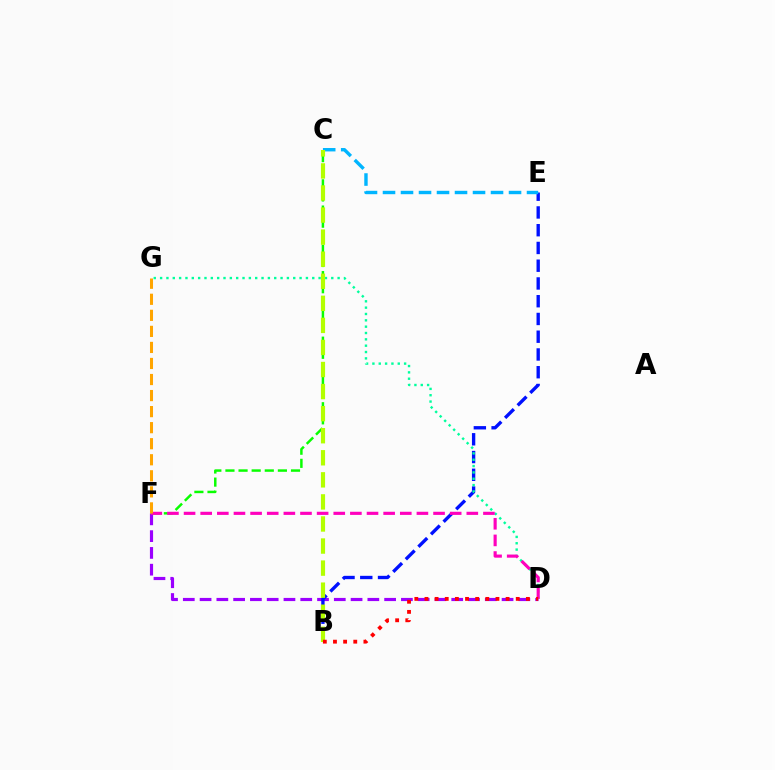{('D', 'F'): [{'color': '#9b00ff', 'line_style': 'dashed', 'thickness': 2.28}, {'color': '#ff00bd', 'line_style': 'dashed', 'thickness': 2.26}], ('B', 'E'): [{'color': '#0010ff', 'line_style': 'dashed', 'thickness': 2.41}], ('C', 'E'): [{'color': '#00b5ff', 'line_style': 'dashed', 'thickness': 2.45}], ('C', 'F'): [{'color': '#08ff00', 'line_style': 'dashed', 'thickness': 1.78}], ('D', 'G'): [{'color': '#00ff9d', 'line_style': 'dotted', 'thickness': 1.72}], ('B', 'C'): [{'color': '#b3ff00', 'line_style': 'dashed', 'thickness': 3.0}], ('B', 'D'): [{'color': '#ff0000', 'line_style': 'dotted', 'thickness': 2.76}], ('F', 'G'): [{'color': '#ffa500', 'line_style': 'dashed', 'thickness': 2.18}]}